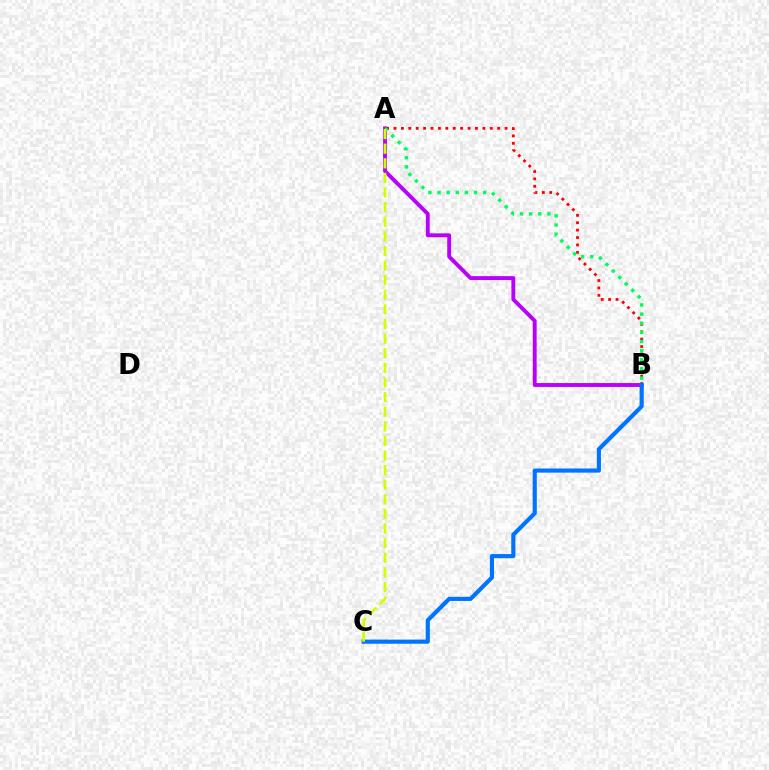{('A', 'B'): [{'color': '#b900ff', 'line_style': 'solid', 'thickness': 2.79}, {'color': '#ff0000', 'line_style': 'dotted', 'thickness': 2.01}, {'color': '#00ff5c', 'line_style': 'dotted', 'thickness': 2.48}], ('B', 'C'): [{'color': '#0074ff', 'line_style': 'solid', 'thickness': 2.98}], ('A', 'C'): [{'color': '#d1ff00', 'line_style': 'dashed', 'thickness': 1.98}]}